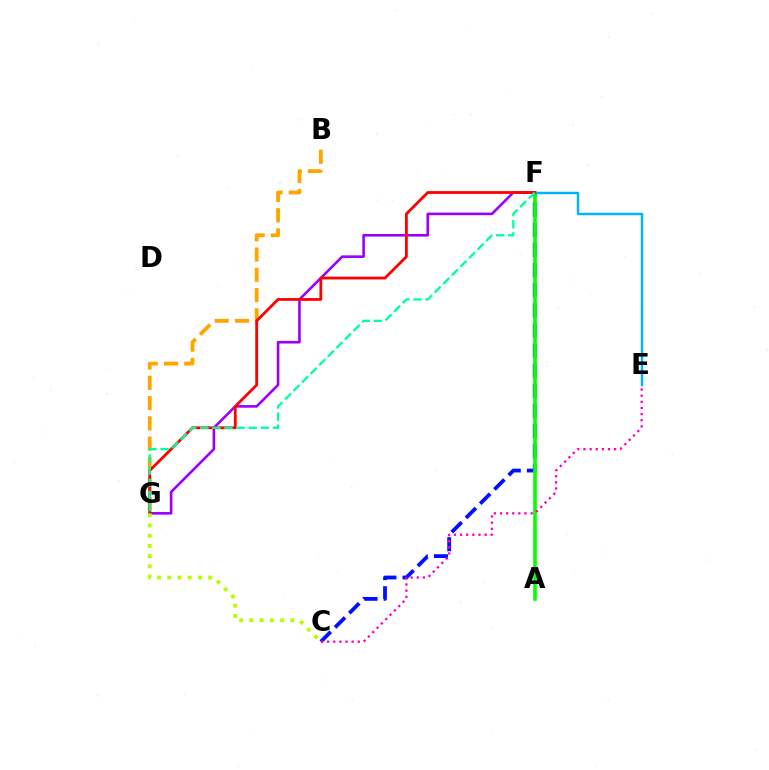{('B', 'G'): [{'color': '#ffa500', 'line_style': 'dashed', 'thickness': 2.75}], ('C', 'F'): [{'color': '#0010ff', 'line_style': 'dashed', 'thickness': 2.73}], ('A', 'F'): [{'color': '#08ff00', 'line_style': 'solid', 'thickness': 2.61}], ('F', 'G'): [{'color': '#9b00ff', 'line_style': 'solid', 'thickness': 1.88}, {'color': '#ff0000', 'line_style': 'solid', 'thickness': 2.01}, {'color': '#00ff9d', 'line_style': 'dashed', 'thickness': 1.65}], ('E', 'F'): [{'color': '#00b5ff', 'line_style': 'solid', 'thickness': 1.78}], ('C', 'G'): [{'color': '#b3ff00', 'line_style': 'dotted', 'thickness': 2.78}], ('C', 'E'): [{'color': '#ff00bd', 'line_style': 'dotted', 'thickness': 1.67}]}